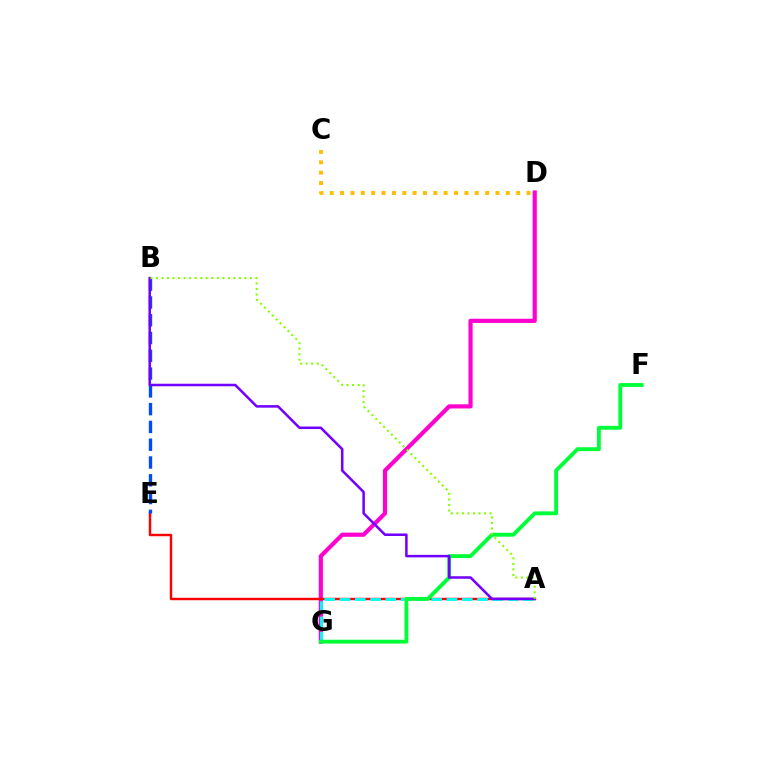{('D', 'G'): [{'color': '#ff00cf', 'line_style': 'solid', 'thickness': 2.99}], ('A', 'E'): [{'color': '#ff0000', 'line_style': 'solid', 'thickness': 1.75}], ('A', 'G'): [{'color': '#00fff6', 'line_style': 'dashed', 'thickness': 2.08}], ('B', 'E'): [{'color': '#004bff', 'line_style': 'dashed', 'thickness': 2.42}], ('C', 'D'): [{'color': '#ffbd00', 'line_style': 'dotted', 'thickness': 2.81}], ('F', 'G'): [{'color': '#00ff39', 'line_style': 'solid', 'thickness': 2.78}], ('A', 'B'): [{'color': '#7200ff', 'line_style': 'solid', 'thickness': 1.82}, {'color': '#84ff00', 'line_style': 'dotted', 'thickness': 1.5}]}